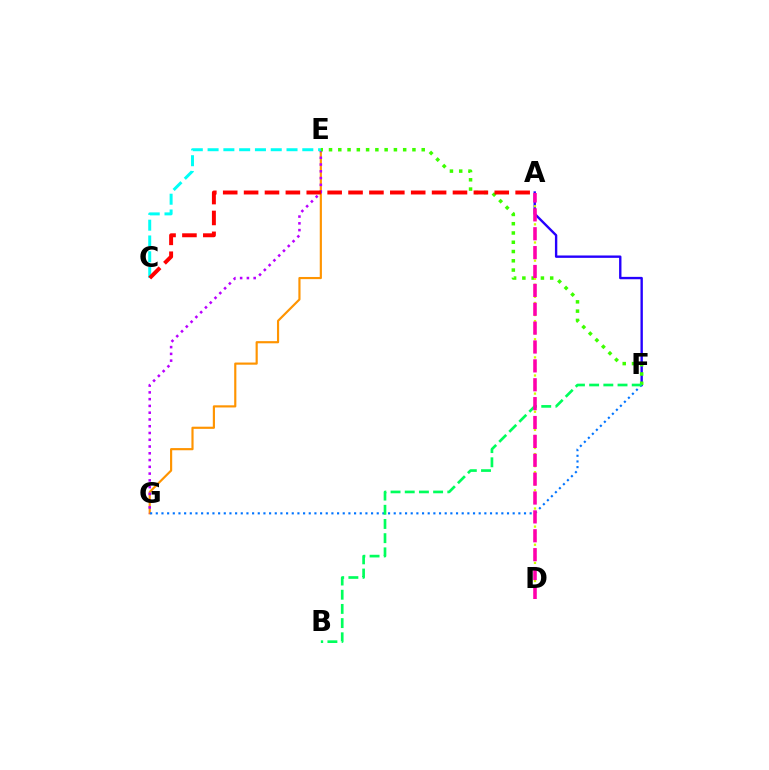{('E', 'G'): [{'color': '#ff9400', 'line_style': 'solid', 'thickness': 1.56}, {'color': '#b900ff', 'line_style': 'dotted', 'thickness': 1.84}], ('A', 'F'): [{'color': '#2500ff', 'line_style': 'solid', 'thickness': 1.71}], ('E', 'F'): [{'color': '#3dff00', 'line_style': 'dotted', 'thickness': 2.52}], ('F', 'G'): [{'color': '#0074ff', 'line_style': 'dotted', 'thickness': 1.54}], ('C', 'E'): [{'color': '#00fff6', 'line_style': 'dashed', 'thickness': 2.14}], ('A', 'D'): [{'color': '#d1ff00', 'line_style': 'dotted', 'thickness': 1.64}, {'color': '#ff00ac', 'line_style': 'dashed', 'thickness': 2.56}], ('B', 'F'): [{'color': '#00ff5c', 'line_style': 'dashed', 'thickness': 1.93}], ('A', 'C'): [{'color': '#ff0000', 'line_style': 'dashed', 'thickness': 2.84}]}